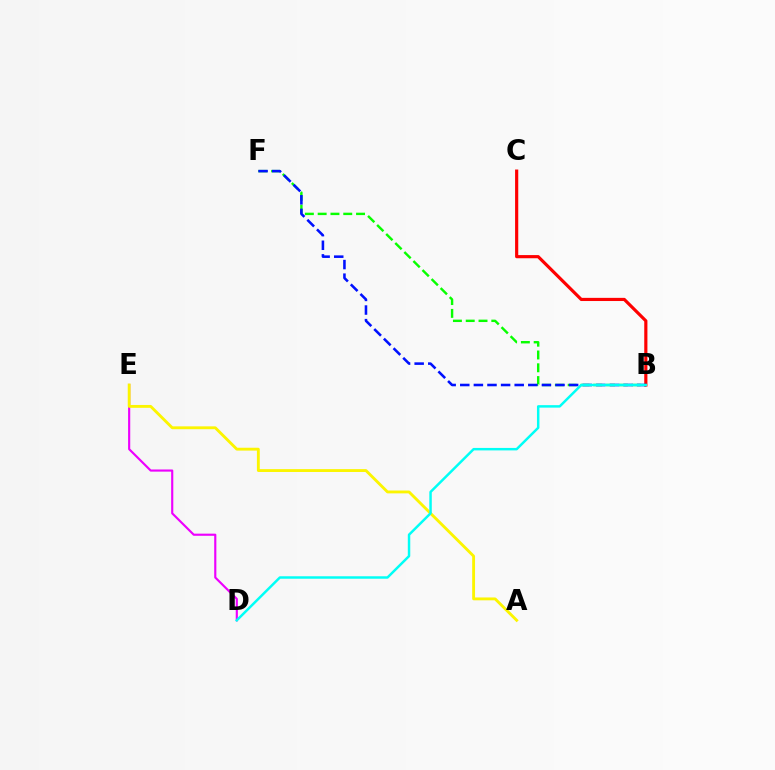{('B', 'F'): [{'color': '#08ff00', 'line_style': 'dashed', 'thickness': 1.74}, {'color': '#0010ff', 'line_style': 'dashed', 'thickness': 1.85}], ('D', 'E'): [{'color': '#ee00ff', 'line_style': 'solid', 'thickness': 1.54}], ('B', 'C'): [{'color': '#ff0000', 'line_style': 'solid', 'thickness': 2.28}], ('A', 'E'): [{'color': '#fcf500', 'line_style': 'solid', 'thickness': 2.06}], ('B', 'D'): [{'color': '#00fff6', 'line_style': 'solid', 'thickness': 1.78}]}